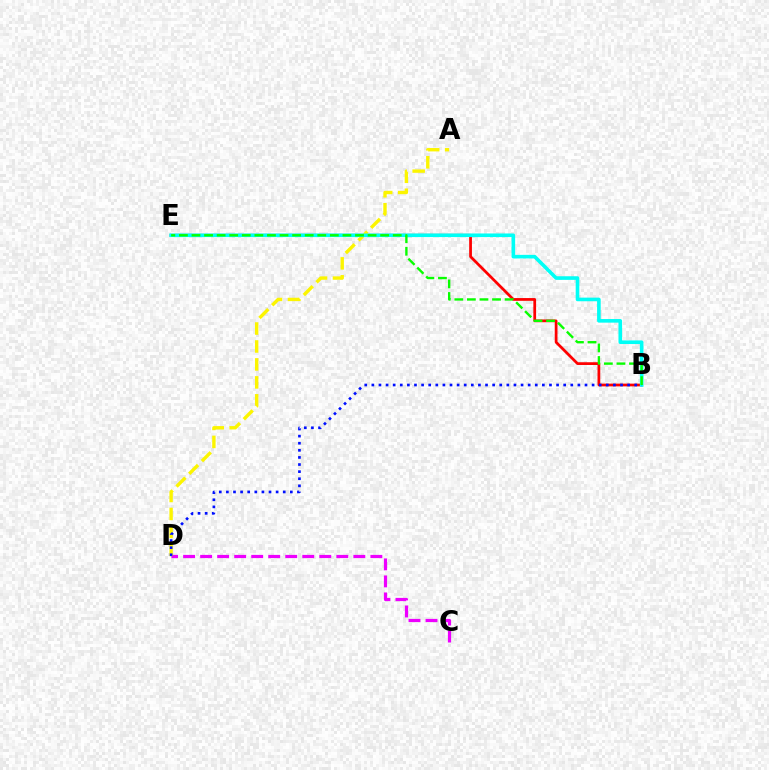{('B', 'E'): [{'color': '#ff0000', 'line_style': 'solid', 'thickness': 1.98}, {'color': '#00fff6', 'line_style': 'solid', 'thickness': 2.6}, {'color': '#08ff00', 'line_style': 'dashed', 'thickness': 1.71}], ('C', 'D'): [{'color': '#ee00ff', 'line_style': 'dashed', 'thickness': 2.31}], ('A', 'D'): [{'color': '#fcf500', 'line_style': 'dashed', 'thickness': 2.44}], ('B', 'D'): [{'color': '#0010ff', 'line_style': 'dotted', 'thickness': 1.93}]}